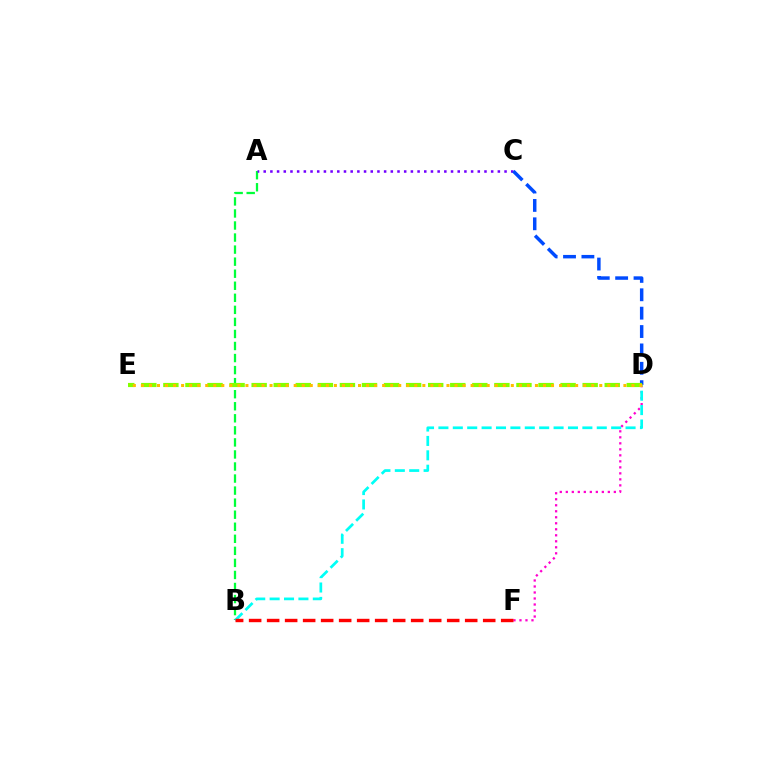{('D', 'F'): [{'color': '#ff00cf', 'line_style': 'dotted', 'thickness': 1.63}], ('A', 'B'): [{'color': '#00ff39', 'line_style': 'dashed', 'thickness': 1.64}], ('A', 'C'): [{'color': '#7200ff', 'line_style': 'dotted', 'thickness': 1.82}], ('C', 'D'): [{'color': '#004bff', 'line_style': 'dashed', 'thickness': 2.5}], ('B', 'D'): [{'color': '#00fff6', 'line_style': 'dashed', 'thickness': 1.96}], ('D', 'E'): [{'color': '#84ff00', 'line_style': 'dashed', 'thickness': 3.0}, {'color': '#ffbd00', 'line_style': 'dotted', 'thickness': 2.18}], ('B', 'F'): [{'color': '#ff0000', 'line_style': 'dashed', 'thickness': 2.45}]}